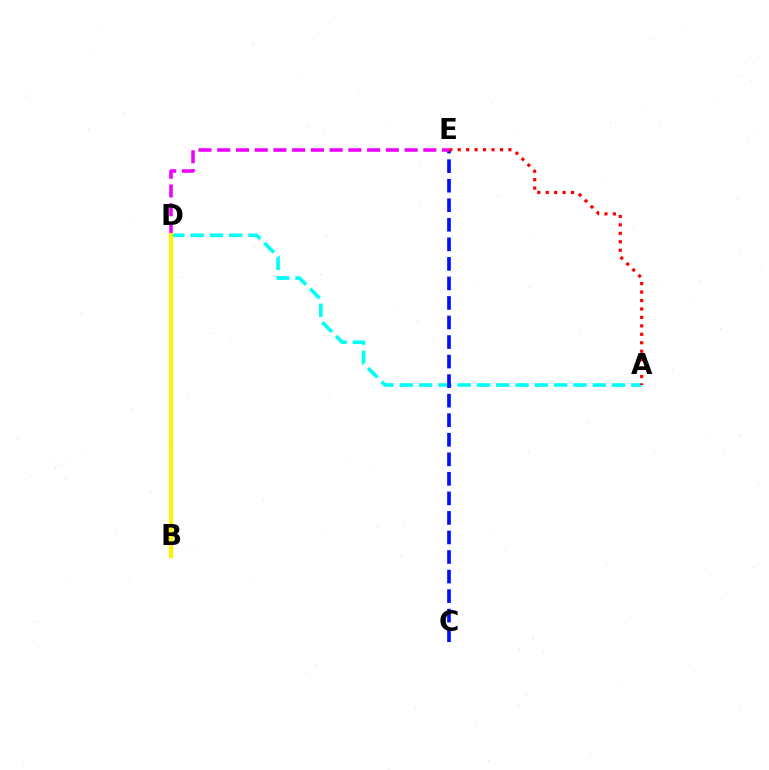{('B', 'D'): [{'color': '#08ff00', 'line_style': 'dotted', 'thickness': 1.52}, {'color': '#fcf500', 'line_style': 'solid', 'thickness': 2.99}], ('A', 'D'): [{'color': '#00fff6', 'line_style': 'dashed', 'thickness': 2.62}], ('C', 'E'): [{'color': '#0010ff', 'line_style': 'dashed', 'thickness': 2.65}], ('D', 'E'): [{'color': '#ee00ff', 'line_style': 'dashed', 'thickness': 2.55}], ('A', 'E'): [{'color': '#ff0000', 'line_style': 'dotted', 'thickness': 2.3}]}